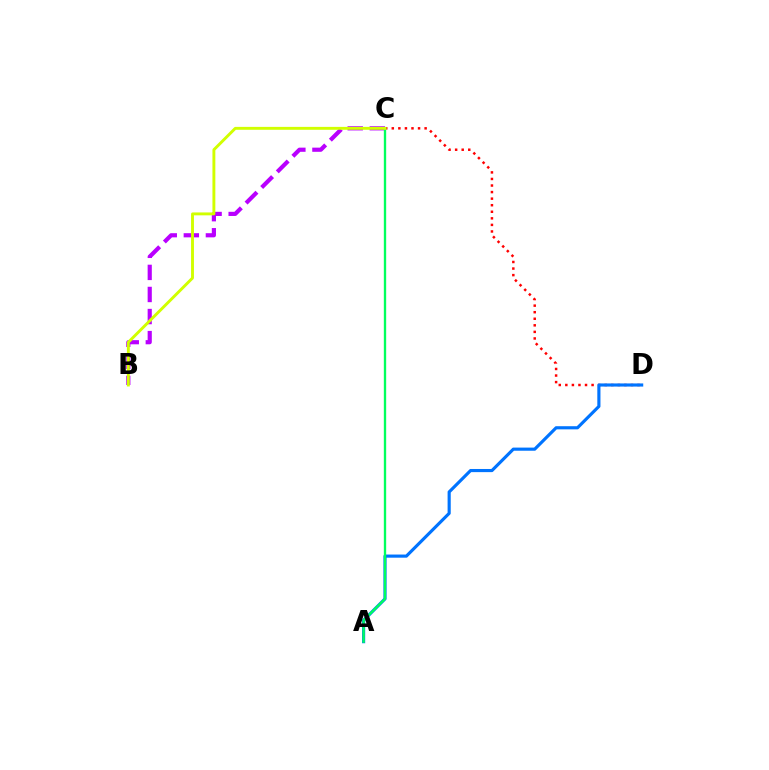{('C', 'D'): [{'color': '#ff0000', 'line_style': 'dotted', 'thickness': 1.78}], ('B', 'C'): [{'color': '#b900ff', 'line_style': 'dashed', 'thickness': 3.0}, {'color': '#d1ff00', 'line_style': 'solid', 'thickness': 2.09}], ('A', 'D'): [{'color': '#0074ff', 'line_style': 'solid', 'thickness': 2.27}], ('A', 'C'): [{'color': '#00ff5c', 'line_style': 'solid', 'thickness': 1.69}]}